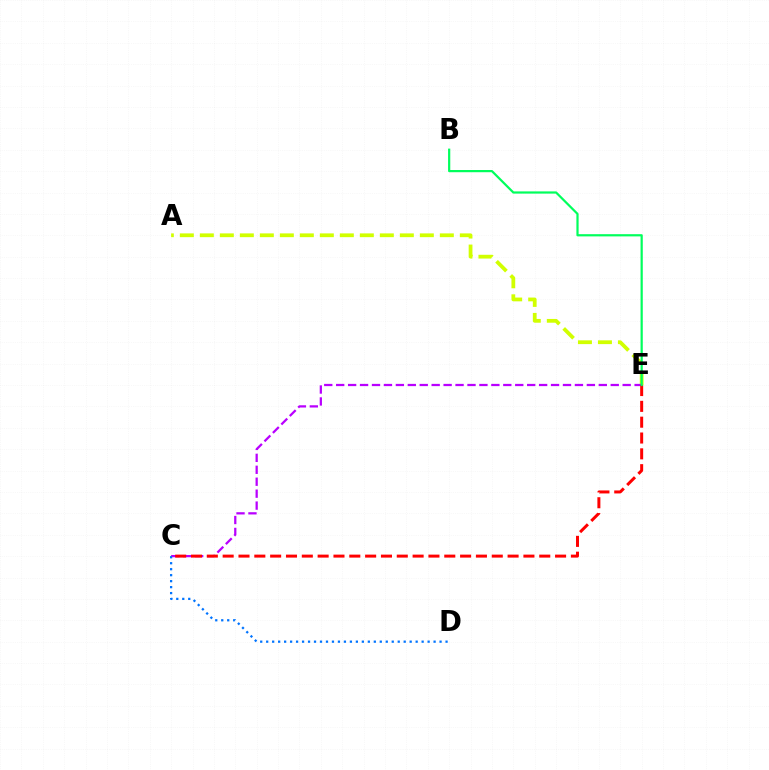{('A', 'E'): [{'color': '#d1ff00', 'line_style': 'dashed', 'thickness': 2.72}], ('C', 'E'): [{'color': '#b900ff', 'line_style': 'dashed', 'thickness': 1.62}, {'color': '#ff0000', 'line_style': 'dashed', 'thickness': 2.15}], ('C', 'D'): [{'color': '#0074ff', 'line_style': 'dotted', 'thickness': 1.62}], ('B', 'E'): [{'color': '#00ff5c', 'line_style': 'solid', 'thickness': 1.59}]}